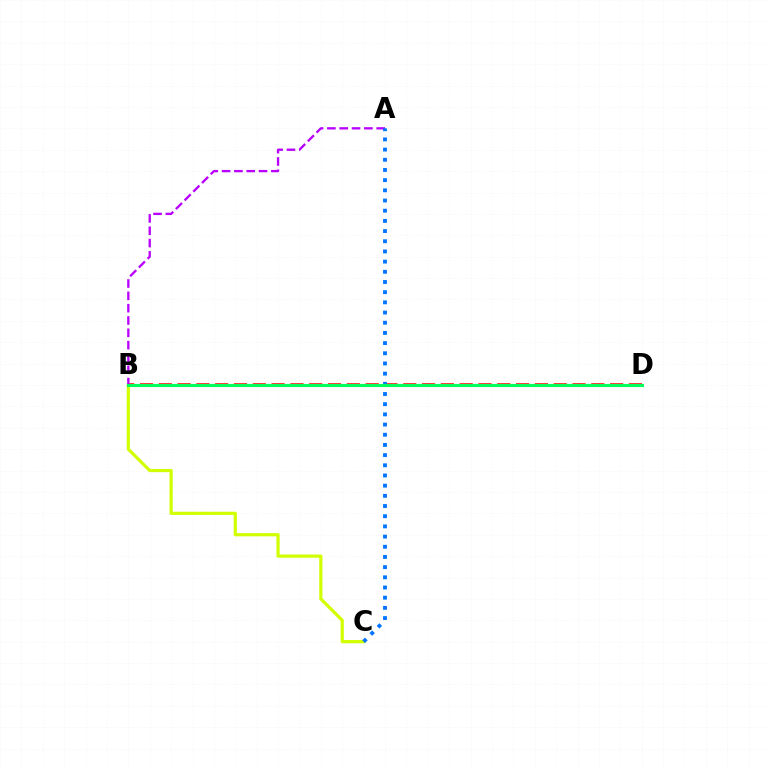{('B', 'C'): [{'color': '#d1ff00', 'line_style': 'solid', 'thickness': 2.3}], ('B', 'D'): [{'color': '#ff0000', 'line_style': 'dashed', 'thickness': 2.55}, {'color': '#00ff5c', 'line_style': 'solid', 'thickness': 2.25}], ('A', 'B'): [{'color': '#b900ff', 'line_style': 'dashed', 'thickness': 1.67}], ('A', 'C'): [{'color': '#0074ff', 'line_style': 'dotted', 'thickness': 2.77}]}